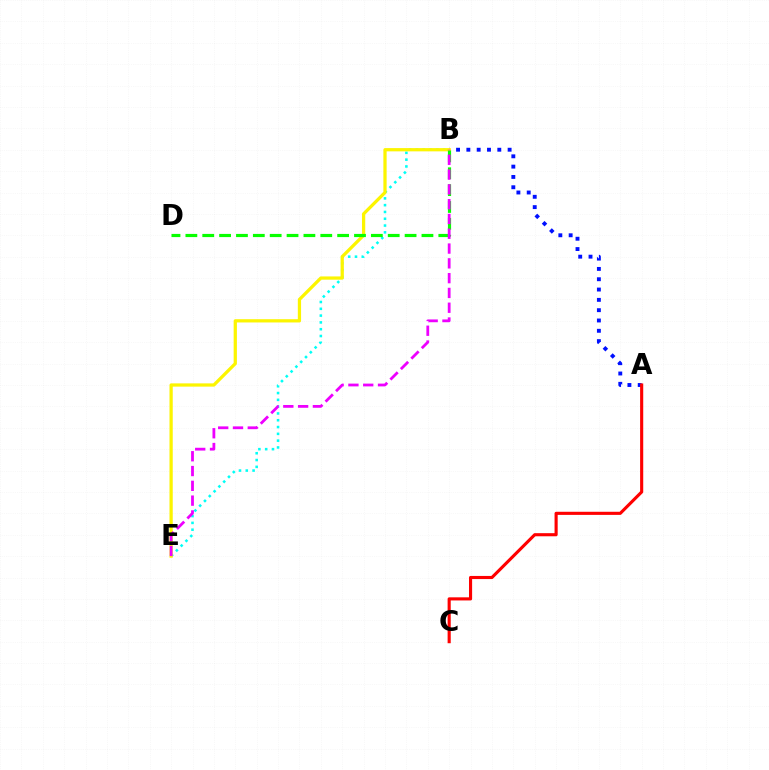{('A', 'B'): [{'color': '#0010ff', 'line_style': 'dotted', 'thickness': 2.8}], ('B', 'E'): [{'color': '#00fff6', 'line_style': 'dotted', 'thickness': 1.85}, {'color': '#fcf500', 'line_style': 'solid', 'thickness': 2.34}, {'color': '#ee00ff', 'line_style': 'dashed', 'thickness': 2.01}], ('A', 'C'): [{'color': '#ff0000', 'line_style': 'solid', 'thickness': 2.25}], ('B', 'D'): [{'color': '#08ff00', 'line_style': 'dashed', 'thickness': 2.29}]}